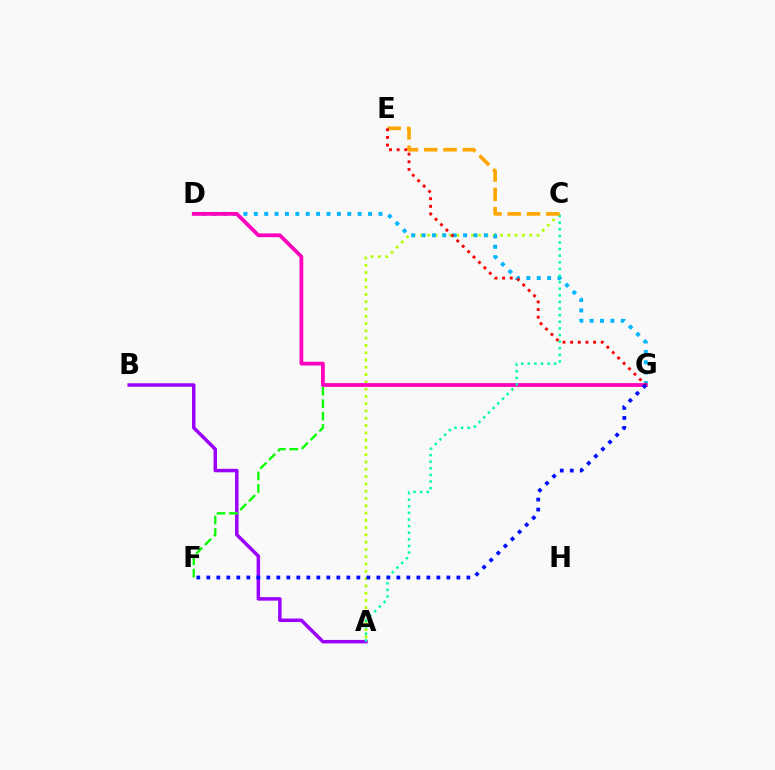{('A', 'C'): [{'color': '#b3ff00', 'line_style': 'dotted', 'thickness': 1.98}, {'color': '#00ff9d', 'line_style': 'dotted', 'thickness': 1.8}], ('D', 'G'): [{'color': '#00b5ff', 'line_style': 'dotted', 'thickness': 2.82}, {'color': '#ff00bd', 'line_style': 'solid', 'thickness': 2.7}], ('A', 'B'): [{'color': '#9b00ff', 'line_style': 'solid', 'thickness': 2.51}], ('F', 'G'): [{'color': '#08ff00', 'line_style': 'dashed', 'thickness': 1.69}, {'color': '#0010ff', 'line_style': 'dotted', 'thickness': 2.72}], ('C', 'E'): [{'color': '#ffa500', 'line_style': 'dashed', 'thickness': 2.62}], ('E', 'G'): [{'color': '#ff0000', 'line_style': 'dotted', 'thickness': 2.08}]}